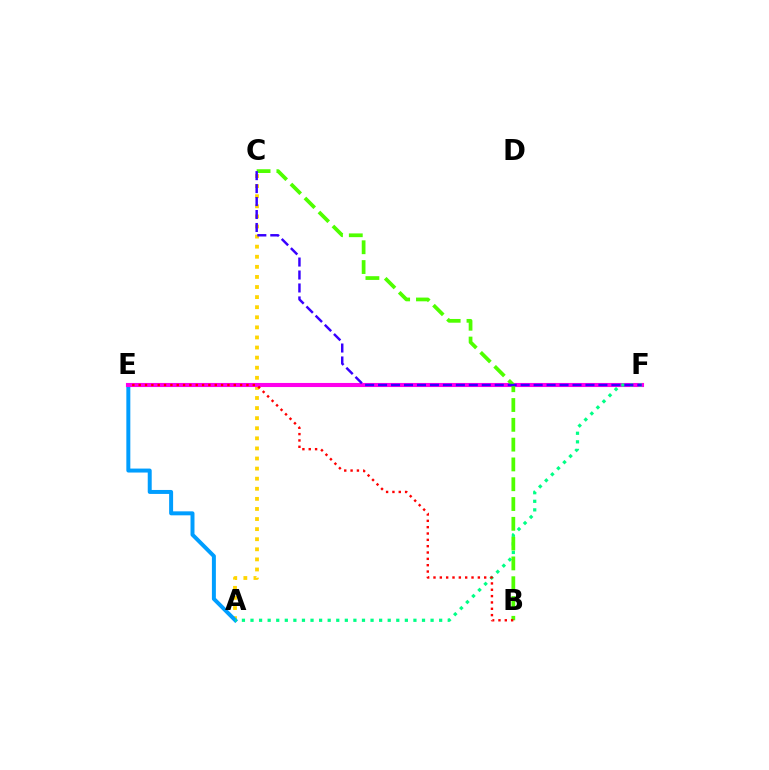{('A', 'C'): [{'color': '#ffd500', 'line_style': 'dotted', 'thickness': 2.74}], ('A', 'E'): [{'color': '#009eff', 'line_style': 'solid', 'thickness': 2.86}], ('E', 'F'): [{'color': '#ff00ed', 'line_style': 'solid', 'thickness': 2.95}], ('A', 'F'): [{'color': '#00ff86', 'line_style': 'dotted', 'thickness': 2.33}], ('B', 'C'): [{'color': '#4fff00', 'line_style': 'dashed', 'thickness': 2.69}], ('C', 'F'): [{'color': '#3700ff', 'line_style': 'dashed', 'thickness': 1.76}], ('B', 'E'): [{'color': '#ff0000', 'line_style': 'dotted', 'thickness': 1.72}]}